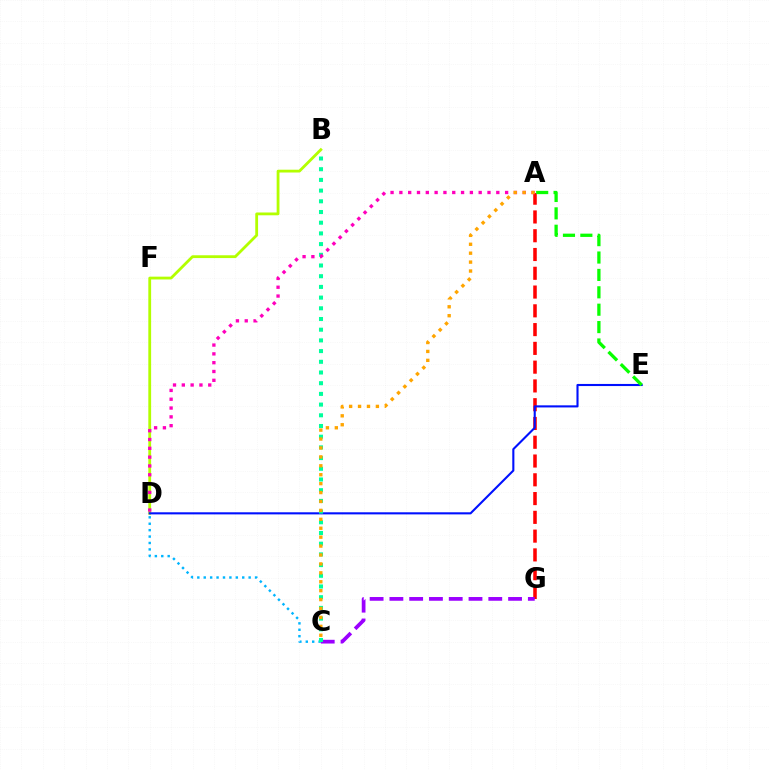{('A', 'G'): [{'color': '#ff0000', 'line_style': 'dashed', 'thickness': 2.55}], ('B', 'D'): [{'color': '#b3ff00', 'line_style': 'solid', 'thickness': 2.02}], ('C', 'D'): [{'color': '#00b5ff', 'line_style': 'dotted', 'thickness': 1.74}], ('C', 'G'): [{'color': '#9b00ff', 'line_style': 'dashed', 'thickness': 2.69}], ('D', 'E'): [{'color': '#0010ff', 'line_style': 'solid', 'thickness': 1.51}], ('B', 'C'): [{'color': '#00ff9d', 'line_style': 'dotted', 'thickness': 2.91}], ('A', 'E'): [{'color': '#08ff00', 'line_style': 'dashed', 'thickness': 2.36}], ('A', 'D'): [{'color': '#ff00bd', 'line_style': 'dotted', 'thickness': 2.39}], ('A', 'C'): [{'color': '#ffa500', 'line_style': 'dotted', 'thickness': 2.42}]}